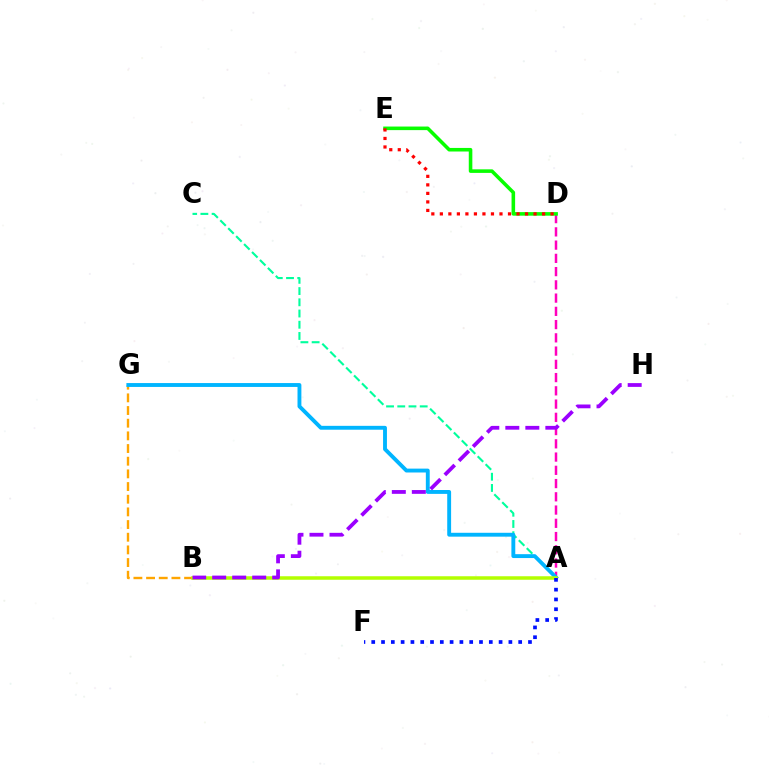{('B', 'G'): [{'color': '#ffa500', 'line_style': 'dashed', 'thickness': 1.72}], ('A', 'C'): [{'color': '#00ff9d', 'line_style': 'dashed', 'thickness': 1.52}], ('A', 'D'): [{'color': '#ff00bd', 'line_style': 'dashed', 'thickness': 1.8}], ('D', 'E'): [{'color': '#08ff00', 'line_style': 'solid', 'thickness': 2.57}, {'color': '#ff0000', 'line_style': 'dotted', 'thickness': 2.31}], ('A', 'G'): [{'color': '#00b5ff', 'line_style': 'solid', 'thickness': 2.79}], ('A', 'B'): [{'color': '#b3ff00', 'line_style': 'solid', 'thickness': 2.53}], ('B', 'H'): [{'color': '#9b00ff', 'line_style': 'dashed', 'thickness': 2.72}], ('A', 'F'): [{'color': '#0010ff', 'line_style': 'dotted', 'thickness': 2.66}]}